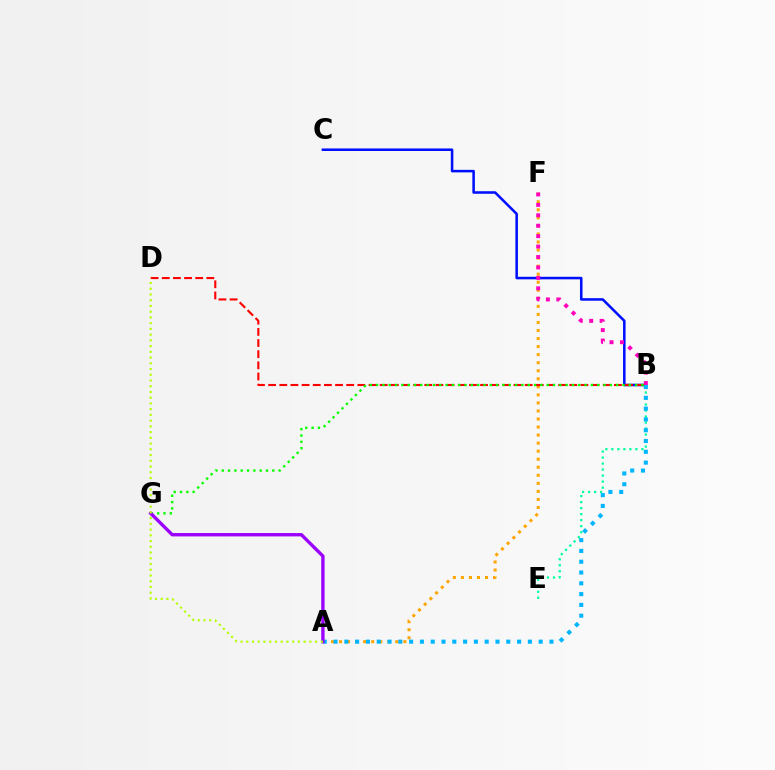{('B', 'C'): [{'color': '#0010ff', 'line_style': 'solid', 'thickness': 1.84}], ('A', 'F'): [{'color': '#ffa500', 'line_style': 'dotted', 'thickness': 2.19}], ('B', 'F'): [{'color': '#ff00bd', 'line_style': 'dotted', 'thickness': 2.83}], ('B', 'E'): [{'color': '#00ff9d', 'line_style': 'dotted', 'thickness': 1.63}], ('B', 'D'): [{'color': '#ff0000', 'line_style': 'dashed', 'thickness': 1.52}], ('B', 'G'): [{'color': '#08ff00', 'line_style': 'dotted', 'thickness': 1.72}], ('A', 'B'): [{'color': '#00b5ff', 'line_style': 'dotted', 'thickness': 2.93}], ('A', 'G'): [{'color': '#9b00ff', 'line_style': 'solid', 'thickness': 2.41}], ('A', 'D'): [{'color': '#b3ff00', 'line_style': 'dotted', 'thickness': 1.56}]}